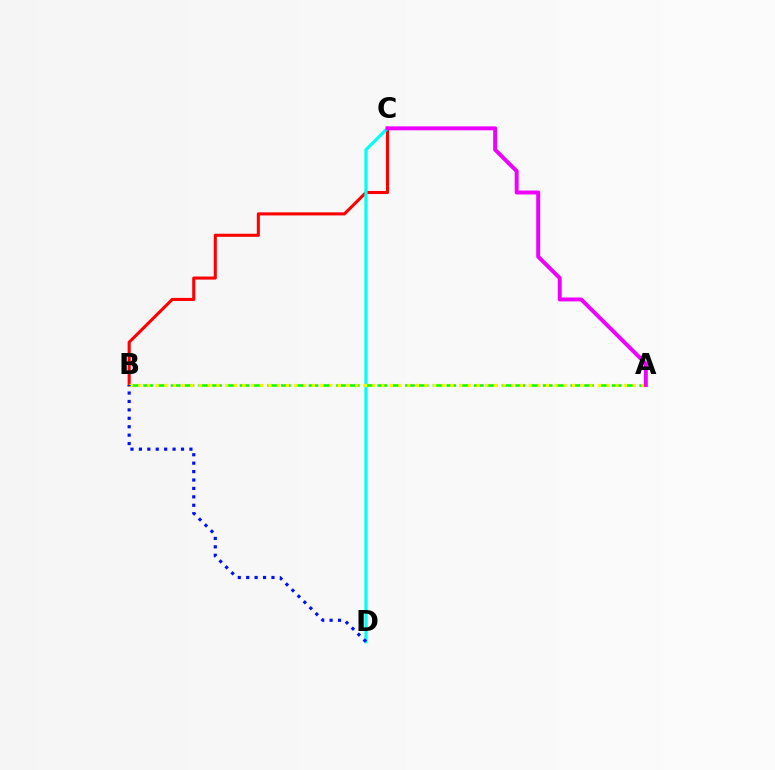{('A', 'B'): [{'color': '#08ff00', 'line_style': 'dashed', 'thickness': 1.87}, {'color': '#fcf500', 'line_style': 'dotted', 'thickness': 2.36}], ('B', 'C'): [{'color': '#ff0000', 'line_style': 'solid', 'thickness': 2.22}], ('C', 'D'): [{'color': '#00fff6', 'line_style': 'solid', 'thickness': 2.3}], ('A', 'C'): [{'color': '#ee00ff', 'line_style': 'solid', 'thickness': 2.83}], ('B', 'D'): [{'color': '#0010ff', 'line_style': 'dotted', 'thickness': 2.29}]}